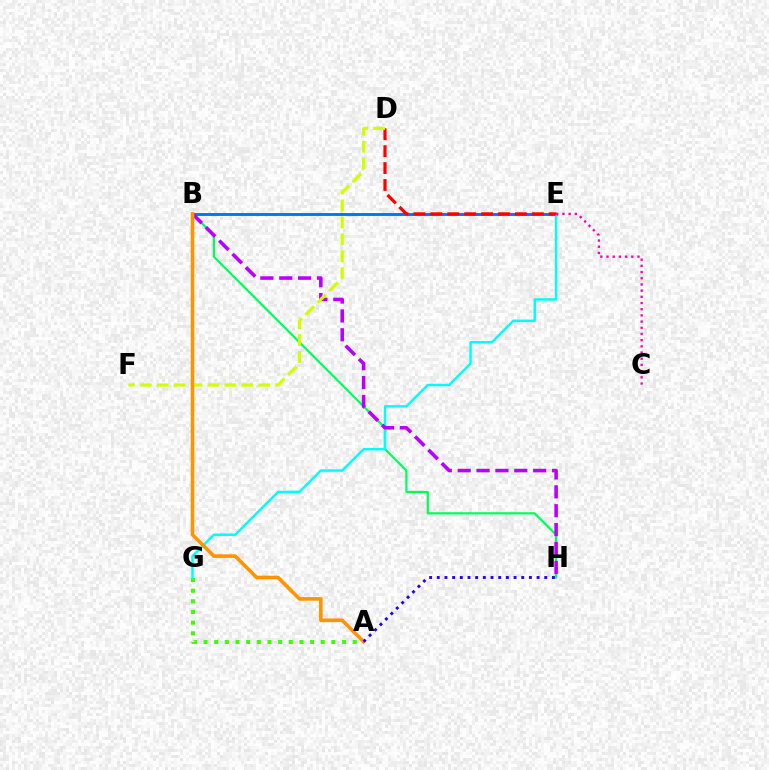{('B', 'E'): [{'color': '#0074ff', 'line_style': 'solid', 'thickness': 2.07}], ('A', 'G'): [{'color': '#3dff00', 'line_style': 'dotted', 'thickness': 2.89}], ('B', 'H'): [{'color': '#00ff5c', 'line_style': 'solid', 'thickness': 1.59}, {'color': '#b900ff', 'line_style': 'dashed', 'thickness': 2.56}], ('E', 'G'): [{'color': '#00fff6', 'line_style': 'solid', 'thickness': 1.79}], ('D', 'E'): [{'color': '#ff0000', 'line_style': 'dashed', 'thickness': 2.3}], ('D', 'F'): [{'color': '#d1ff00', 'line_style': 'dashed', 'thickness': 2.3}], ('A', 'B'): [{'color': '#ff9400', 'line_style': 'solid', 'thickness': 2.58}], ('C', 'E'): [{'color': '#ff00ac', 'line_style': 'dotted', 'thickness': 1.68}], ('A', 'H'): [{'color': '#2500ff', 'line_style': 'dotted', 'thickness': 2.09}]}